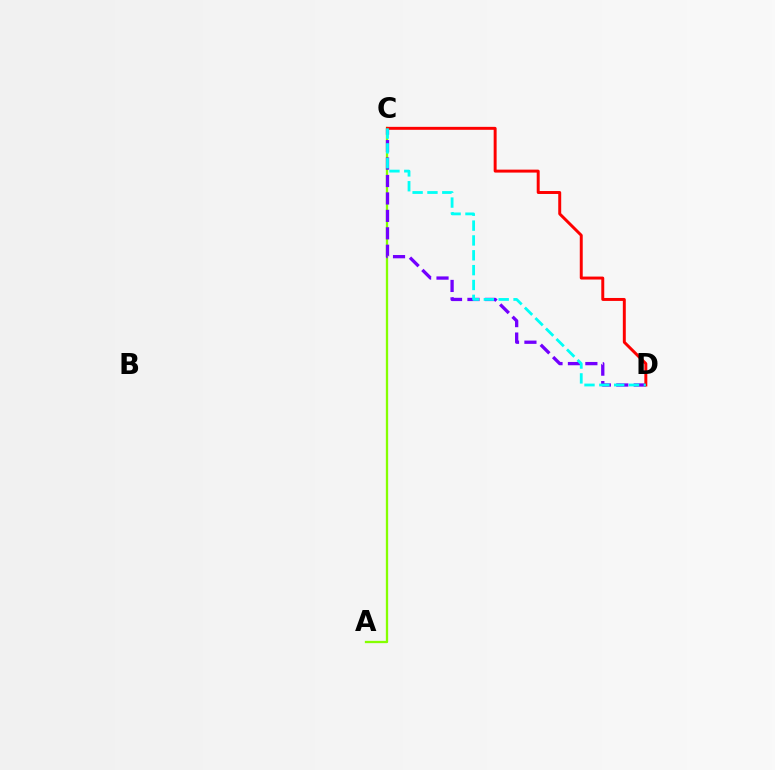{('A', 'C'): [{'color': '#84ff00', 'line_style': 'solid', 'thickness': 1.65}], ('C', 'D'): [{'color': '#7200ff', 'line_style': 'dashed', 'thickness': 2.37}, {'color': '#ff0000', 'line_style': 'solid', 'thickness': 2.13}, {'color': '#00fff6', 'line_style': 'dashed', 'thickness': 2.02}]}